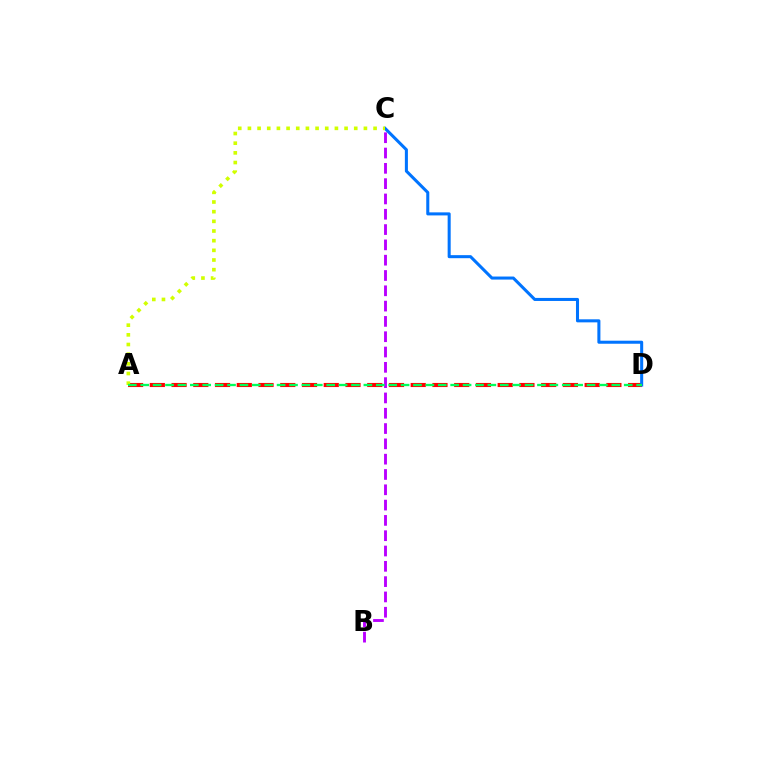{('A', 'D'): [{'color': '#ff0000', 'line_style': 'dashed', 'thickness': 2.95}, {'color': '#00ff5c', 'line_style': 'dashed', 'thickness': 1.68}], ('C', 'D'): [{'color': '#0074ff', 'line_style': 'solid', 'thickness': 2.19}], ('B', 'C'): [{'color': '#b900ff', 'line_style': 'dashed', 'thickness': 2.08}], ('A', 'C'): [{'color': '#d1ff00', 'line_style': 'dotted', 'thickness': 2.63}]}